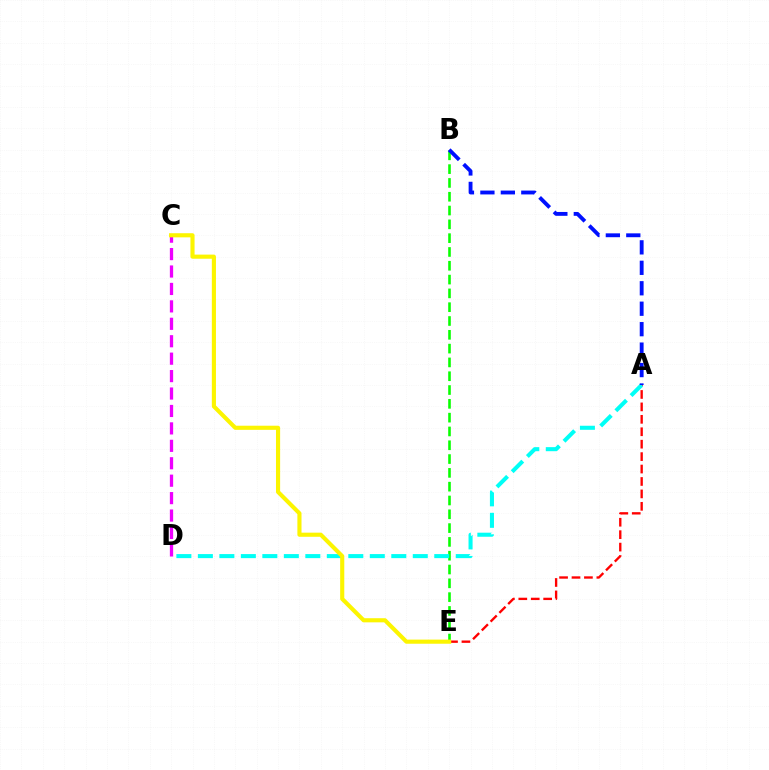{('A', 'E'): [{'color': '#ff0000', 'line_style': 'dashed', 'thickness': 1.69}], ('B', 'E'): [{'color': '#08ff00', 'line_style': 'dashed', 'thickness': 1.88}], ('A', 'D'): [{'color': '#00fff6', 'line_style': 'dashed', 'thickness': 2.92}], ('C', 'D'): [{'color': '#ee00ff', 'line_style': 'dashed', 'thickness': 2.37}], ('C', 'E'): [{'color': '#fcf500', 'line_style': 'solid', 'thickness': 2.97}], ('A', 'B'): [{'color': '#0010ff', 'line_style': 'dashed', 'thickness': 2.78}]}